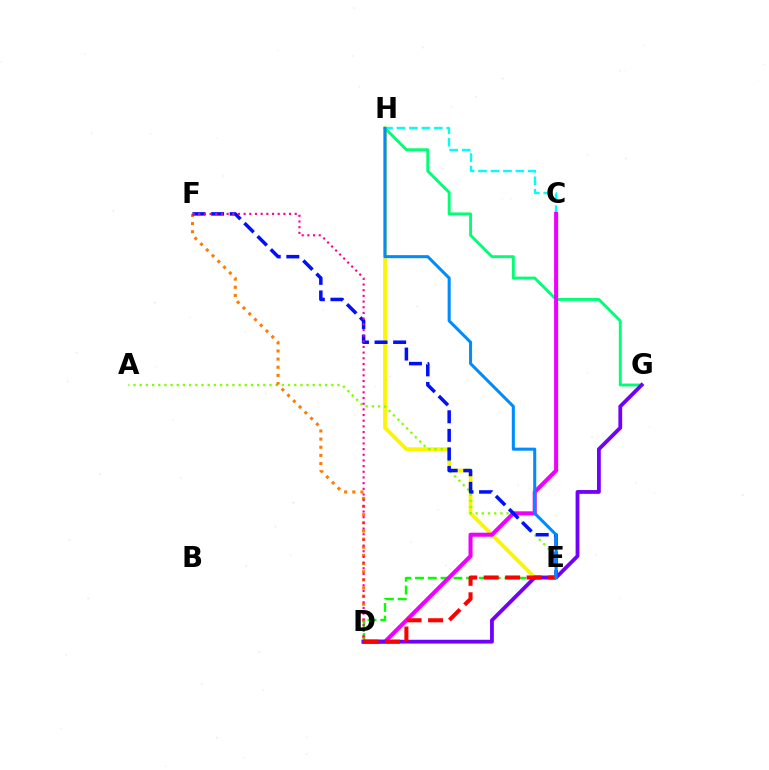{('C', 'H'): [{'color': '#00fff6', 'line_style': 'dashed', 'thickness': 1.69}], ('D', 'E'): [{'color': '#08ff00', 'line_style': 'dashed', 'thickness': 1.74}, {'color': '#ff0000', 'line_style': 'dashed', 'thickness': 2.92}], ('E', 'H'): [{'color': '#fcf500', 'line_style': 'solid', 'thickness': 2.71}, {'color': '#008cff', 'line_style': 'solid', 'thickness': 2.2}], ('A', 'E'): [{'color': '#84ff00', 'line_style': 'dotted', 'thickness': 1.68}], ('G', 'H'): [{'color': '#00ff74', 'line_style': 'solid', 'thickness': 2.08}], ('C', 'D'): [{'color': '#ee00ff', 'line_style': 'solid', 'thickness': 2.92}], ('D', 'G'): [{'color': '#7200ff', 'line_style': 'solid', 'thickness': 2.74}], ('D', 'F'): [{'color': '#ff7c00', 'line_style': 'dotted', 'thickness': 2.21}, {'color': '#ff0094', 'line_style': 'dotted', 'thickness': 1.54}], ('E', 'F'): [{'color': '#0010ff', 'line_style': 'dashed', 'thickness': 2.53}]}